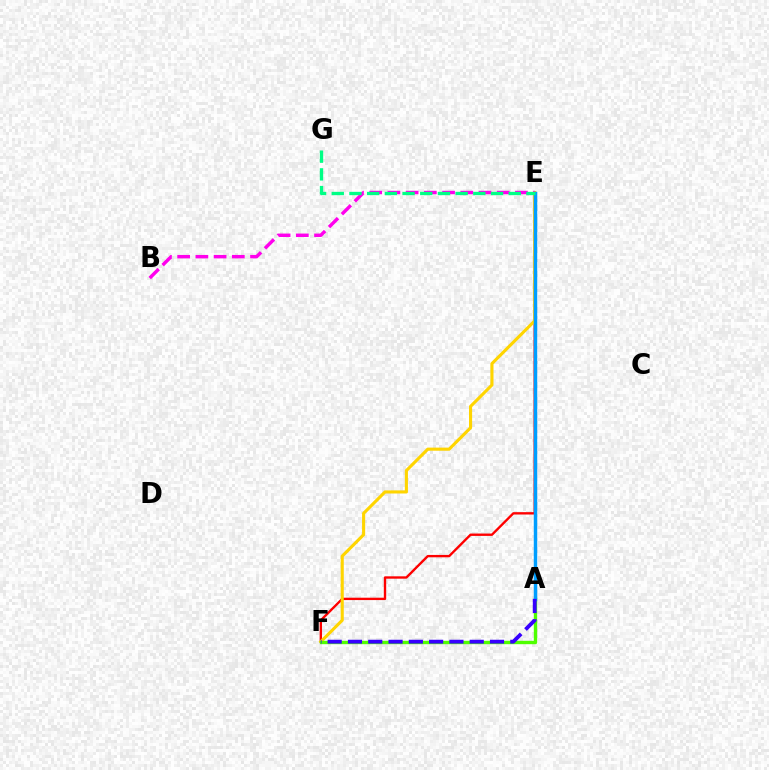{('E', 'F'): [{'color': '#ff0000', 'line_style': 'solid', 'thickness': 1.7}, {'color': '#ffd500', 'line_style': 'solid', 'thickness': 2.24}], ('A', 'F'): [{'color': '#4fff00', 'line_style': 'solid', 'thickness': 2.43}, {'color': '#3700ff', 'line_style': 'dashed', 'thickness': 2.76}], ('A', 'E'): [{'color': '#009eff', 'line_style': 'solid', 'thickness': 2.49}], ('B', 'E'): [{'color': '#ff00ed', 'line_style': 'dashed', 'thickness': 2.47}], ('E', 'G'): [{'color': '#00ff86', 'line_style': 'dashed', 'thickness': 2.4}]}